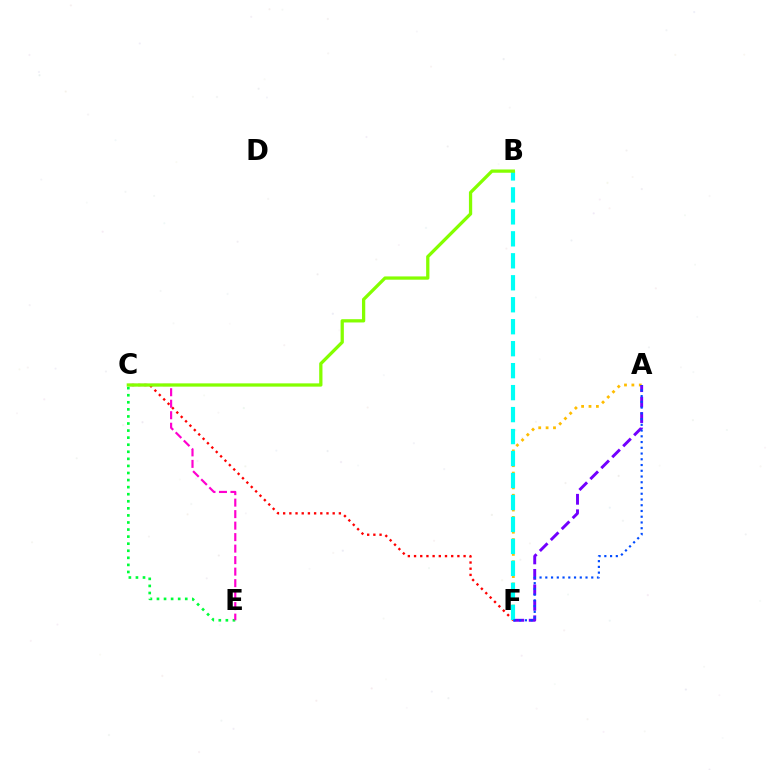{('C', 'F'): [{'color': '#ff0000', 'line_style': 'dotted', 'thickness': 1.68}], ('A', 'F'): [{'color': '#ffbd00', 'line_style': 'dotted', 'thickness': 2.01}, {'color': '#7200ff', 'line_style': 'dashed', 'thickness': 2.1}, {'color': '#004bff', 'line_style': 'dotted', 'thickness': 1.56}], ('C', 'E'): [{'color': '#00ff39', 'line_style': 'dotted', 'thickness': 1.92}, {'color': '#ff00cf', 'line_style': 'dashed', 'thickness': 1.56}], ('B', 'F'): [{'color': '#00fff6', 'line_style': 'dashed', 'thickness': 2.98}], ('B', 'C'): [{'color': '#84ff00', 'line_style': 'solid', 'thickness': 2.35}]}